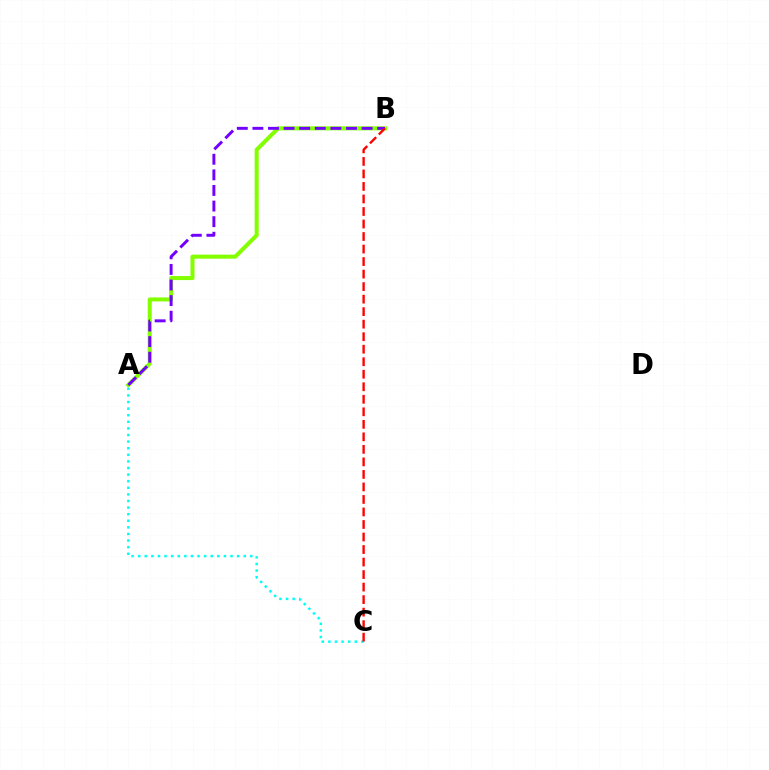{('A', 'B'): [{'color': '#84ff00', 'line_style': 'solid', 'thickness': 2.9}, {'color': '#7200ff', 'line_style': 'dashed', 'thickness': 2.12}], ('A', 'C'): [{'color': '#00fff6', 'line_style': 'dotted', 'thickness': 1.79}], ('B', 'C'): [{'color': '#ff0000', 'line_style': 'dashed', 'thickness': 1.7}]}